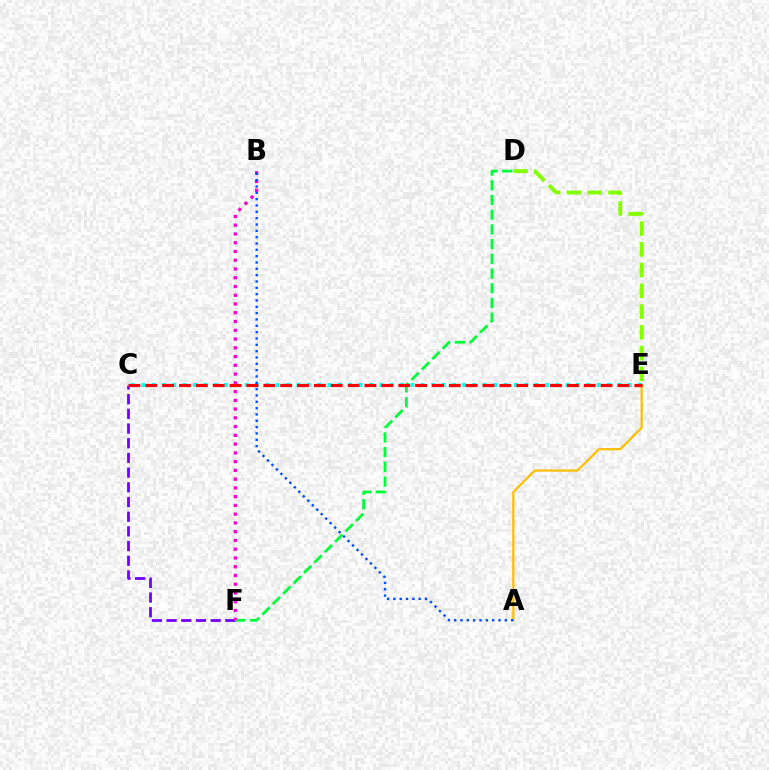{('A', 'E'): [{'color': '#ffbd00', 'line_style': 'solid', 'thickness': 1.6}], ('C', 'E'): [{'color': '#00fff6', 'line_style': 'dotted', 'thickness': 2.81}, {'color': '#ff0000', 'line_style': 'dashed', 'thickness': 2.29}], ('C', 'F'): [{'color': '#7200ff', 'line_style': 'dashed', 'thickness': 2.0}], ('D', 'E'): [{'color': '#84ff00', 'line_style': 'dashed', 'thickness': 2.82}], ('D', 'F'): [{'color': '#00ff39', 'line_style': 'dashed', 'thickness': 2.0}], ('B', 'F'): [{'color': '#ff00cf', 'line_style': 'dotted', 'thickness': 2.38}], ('A', 'B'): [{'color': '#004bff', 'line_style': 'dotted', 'thickness': 1.72}]}